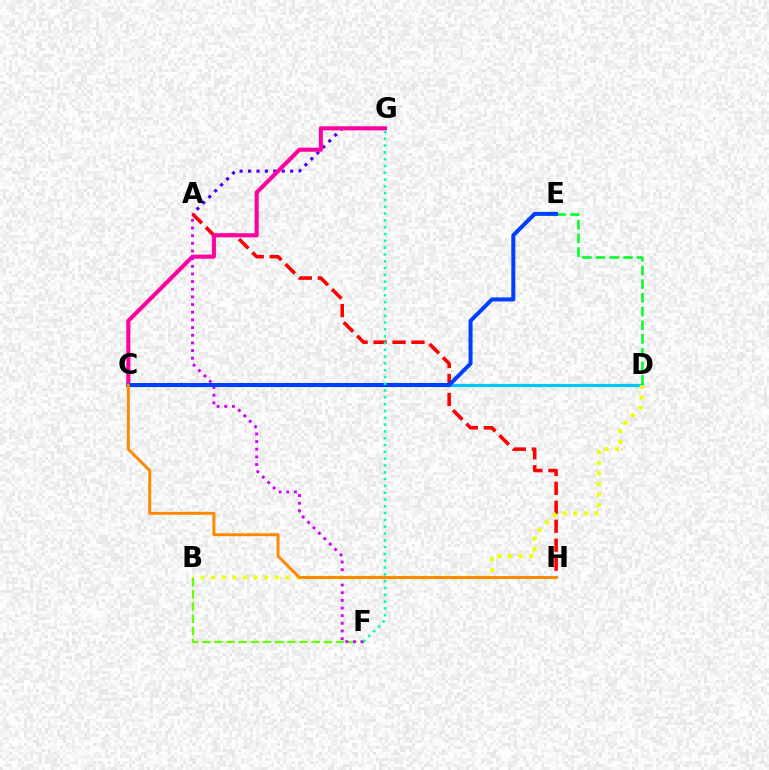{('A', 'H'): [{'color': '#ff0000', 'line_style': 'dashed', 'thickness': 2.58}], ('C', 'D'): [{'color': '#00c7ff', 'line_style': 'solid', 'thickness': 2.29}], ('A', 'G'): [{'color': '#4f00ff', 'line_style': 'dotted', 'thickness': 2.29}], ('B', 'D'): [{'color': '#eeff00', 'line_style': 'dotted', 'thickness': 2.88}], ('D', 'E'): [{'color': '#00ff27', 'line_style': 'dashed', 'thickness': 1.86}], ('B', 'F'): [{'color': '#66ff00', 'line_style': 'dashed', 'thickness': 1.65}], ('C', 'G'): [{'color': '#ff00a0', 'line_style': 'solid', 'thickness': 2.93}], ('A', 'F'): [{'color': '#d600ff', 'line_style': 'dotted', 'thickness': 2.08}], ('C', 'E'): [{'color': '#003fff', 'line_style': 'solid', 'thickness': 2.88}], ('C', 'H'): [{'color': '#ff8800', 'line_style': 'solid', 'thickness': 2.11}], ('F', 'G'): [{'color': '#00ffaf', 'line_style': 'dotted', 'thickness': 1.85}]}